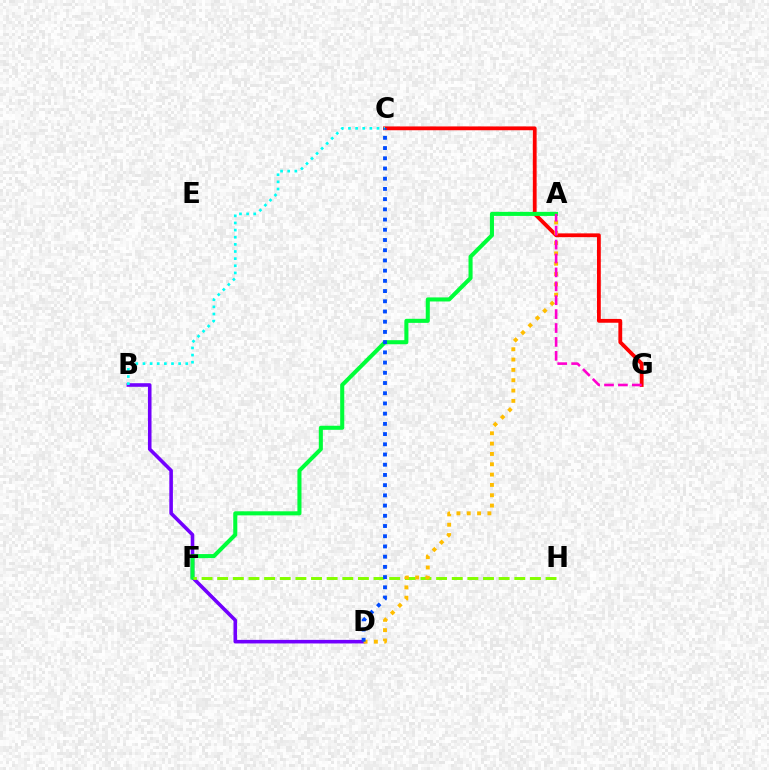{('B', 'D'): [{'color': '#7200ff', 'line_style': 'solid', 'thickness': 2.58}], ('C', 'G'): [{'color': '#ff0000', 'line_style': 'solid', 'thickness': 2.74}], ('A', 'F'): [{'color': '#00ff39', 'line_style': 'solid', 'thickness': 2.93}], ('B', 'C'): [{'color': '#00fff6', 'line_style': 'dotted', 'thickness': 1.94}], ('F', 'H'): [{'color': '#84ff00', 'line_style': 'dashed', 'thickness': 2.12}], ('A', 'D'): [{'color': '#ffbd00', 'line_style': 'dotted', 'thickness': 2.8}], ('A', 'G'): [{'color': '#ff00cf', 'line_style': 'dashed', 'thickness': 1.89}], ('C', 'D'): [{'color': '#004bff', 'line_style': 'dotted', 'thickness': 2.78}]}